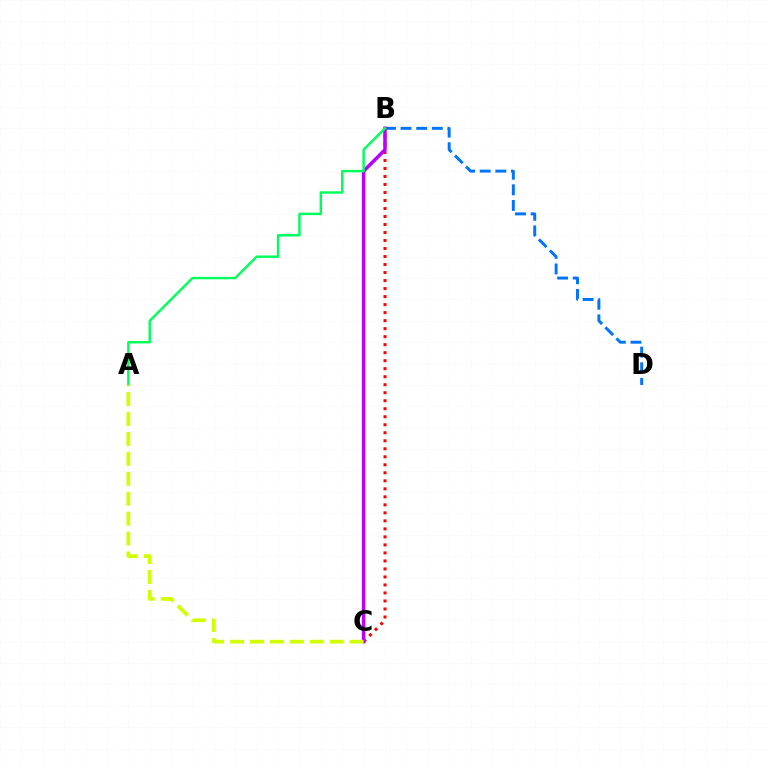{('B', 'C'): [{'color': '#ff0000', 'line_style': 'dotted', 'thickness': 2.18}, {'color': '#b900ff', 'line_style': 'solid', 'thickness': 2.53}], ('B', 'D'): [{'color': '#0074ff', 'line_style': 'dashed', 'thickness': 2.12}], ('A', 'B'): [{'color': '#00ff5c', 'line_style': 'solid', 'thickness': 1.76}], ('A', 'C'): [{'color': '#d1ff00', 'line_style': 'dashed', 'thickness': 2.71}]}